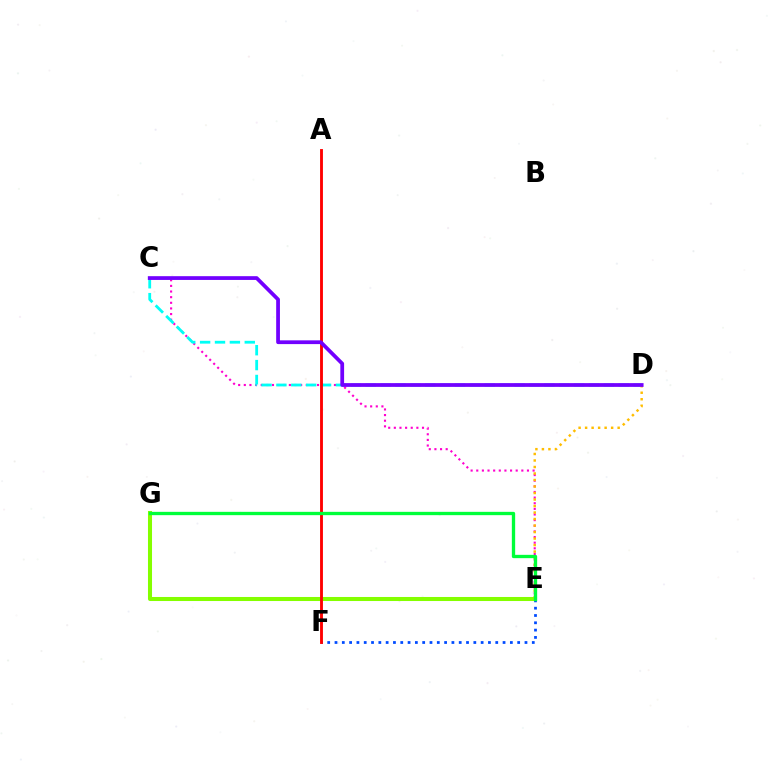{('C', 'E'): [{'color': '#ff00cf', 'line_style': 'dotted', 'thickness': 1.53}], ('C', 'D'): [{'color': '#00fff6', 'line_style': 'dashed', 'thickness': 2.02}, {'color': '#7200ff', 'line_style': 'solid', 'thickness': 2.71}], ('E', 'F'): [{'color': '#004bff', 'line_style': 'dotted', 'thickness': 1.99}], ('D', 'E'): [{'color': '#ffbd00', 'line_style': 'dotted', 'thickness': 1.77}], ('E', 'G'): [{'color': '#84ff00', 'line_style': 'solid', 'thickness': 2.91}, {'color': '#00ff39', 'line_style': 'solid', 'thickness': 2.39}], ('A', 'F'): [{'color': '#ff0000', 'line_style': 'solid', 'thickness': 2.07}]}